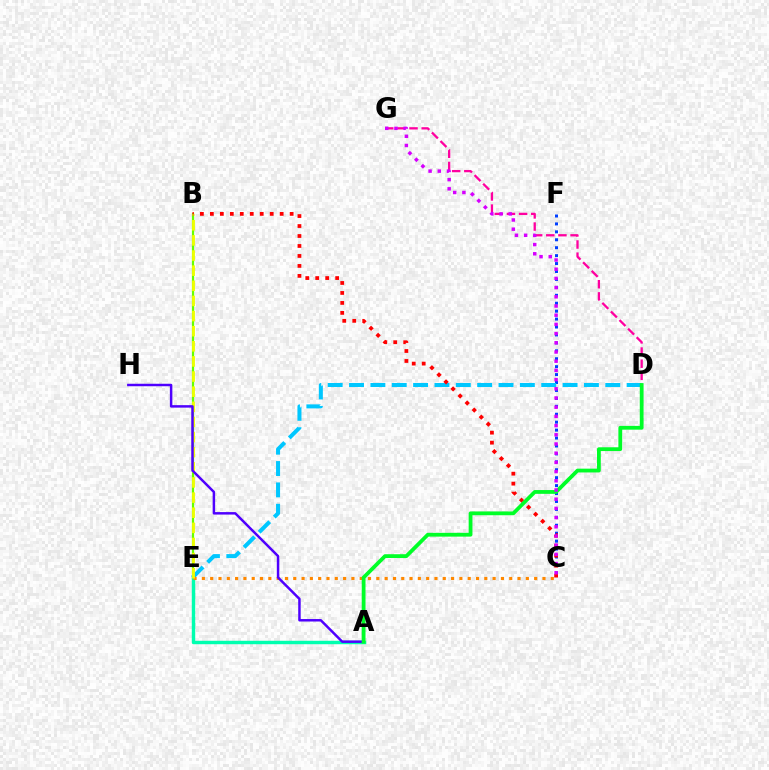{('C', 'F'): [{'color': '#003fff', 'line_style': 'dotted', 'thickness': 2.15}], ('B', 'E'): [{'color': '#66ff00', 'line_style': 'solid', 'thickness': 1.58}, {'color': '#eeff00', 'line_style': 'dashed', 'thickness': 2.06}], ('A', 'E'): [{'color': '#00ffaf', 'line_style': 'solid', 'thickness': 2.47}], ('D', 'G'): [{'color': '#ff00a0', 'line_style': 'dashed', 'thickness': 1.65}], ('D', 'E'): [{'color': '#00c7ff', 'line_style': 'dashed', 'thickness': 2.9}], ('B', 'C'): [{'color': '#ff0000', 'line_style': 'dotted', 'thickness': 2.71}], ('C', 'E'): [{'color': '#ff8800', 'line_style': 'dotted', 'thickness': 2.26}], ('A', 'H'): [{'color': '#4f00ff', 'line_style': 'solid', 'thickness': 1.78}], ('A', 'D'): [{'color': '#00ff27', 'line_style': 'solid', 'thickness': 2.73}], ('C', 'G'): [{'color': '#d600ff', 'line_style': 'dotted', 'thickness': 2.5}]}